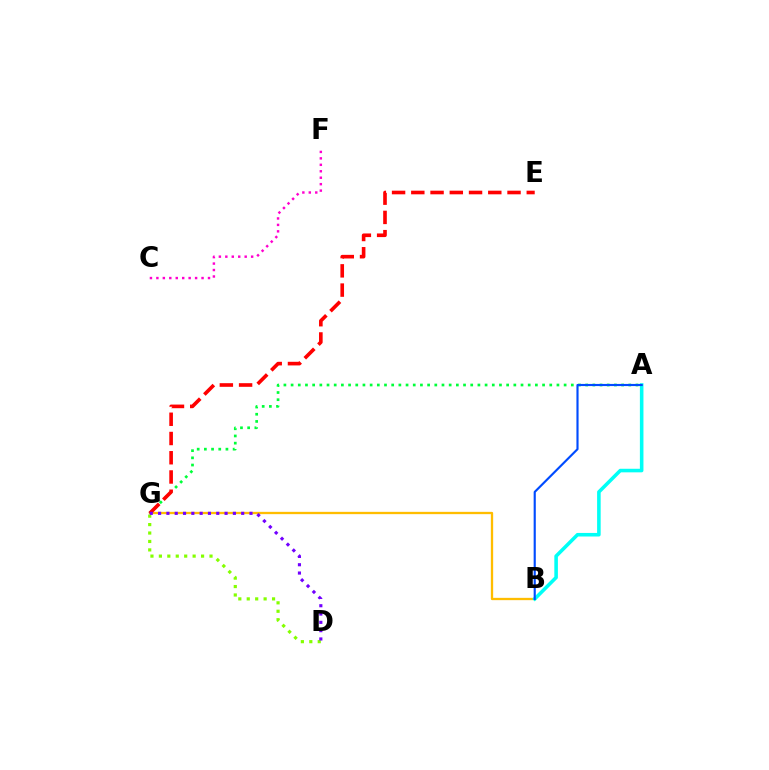{('A', 'G'): [{'color': '#00ff39', 'line_style': 'dotted', 'thickness': 1.95}], ('B', 'G'): [{'color': '#ffbd00', 'line_style': 'solid', 'thickness': 1.66}], ('A', 'B'): [{'color': '#00fff6', 'line_style': 'solid', 'thickness': 2.57}, {'color': '#004bff', 'line_style': 'solid', 'thickness': 1.55}], ('E', 'G'): [{'color': '#ff0000', 'line_style': 'dashed', 'thickness': 2.61}], ('D', 'G'): [{'color': '#84ff00', 'line_style': 'dotted', 'thickness': 2.29}, {'color': '#7200ff', 'line_style': 'dotted', 'thickness': 2.26}], ('C', 'F'): [{'color': '#ff00cf', 'line_style': 'dotted', 'thickness': 1.75}]}